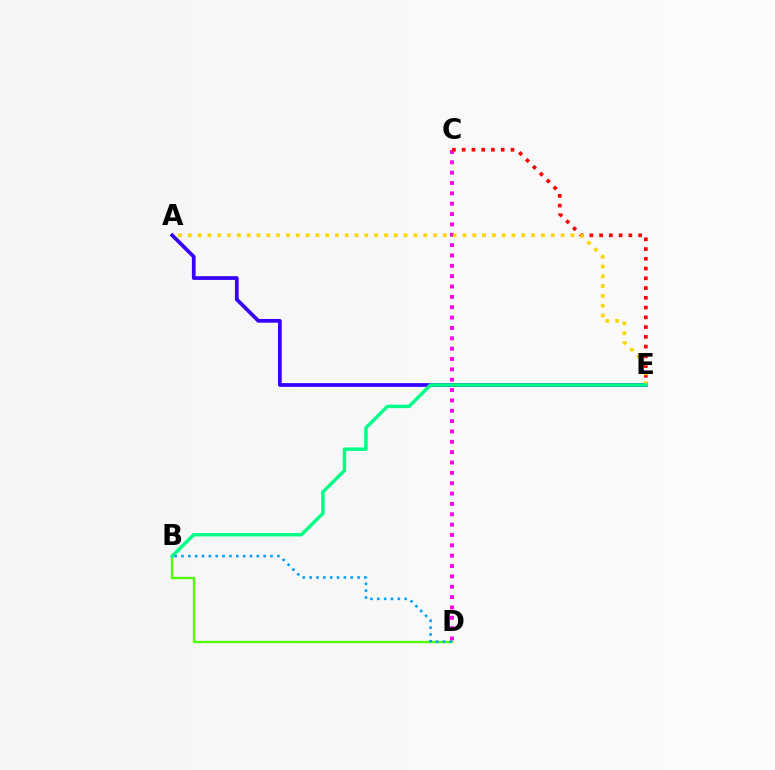{('C', 'D'): [{'color': '#ff00ed', 'line_style': 'dotted', 'thickness': 2.81}], ('C', 'E'): [{'color': '#ff0000', 'line_style': 'dotted', 'thickness': 2.65}], ('A', 'E'): [{'color': '#3700ff', 'line_style': 'solid', 'thickness': 2.68}, {'color': '#ffd500', 'line_style': 'dotted', 'thickness': 2.67}], ('B', 'D'): [{'color': '#4fff00', 'line_style': 'solid', 'thickness': 1.7}, {'color': '#009eff', 'line_style': 'dotted', 'thickness': 1.86}], ('B', 'E'): [{'color': '#00ff86', 'line_style': 'solid', 'thickness': 2.48}]}